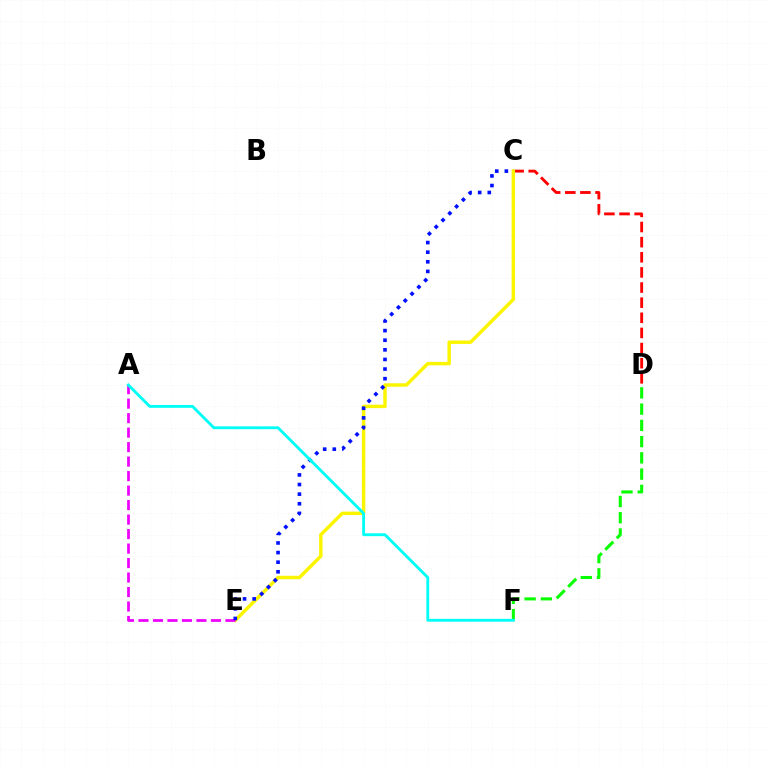{('D', 'F'): [{'color': '#08ff00', 'line_style': 'dashed', 'thickness': 2.21}], ('C', 'D'): [{'color': '#ff0000', 'line_style': 'dashed', 'thickness': 2.06}], ('C', 'E'): [{'color': '#fcf500', 'line_style': 'solid', 'thickness': 2.48}, {'color': '#0010ff', 'line_style': 'dotted', 'thickness': 2.61}], ('A', 'E'): [{'color': '#ee00ff', 'line_style': 'dashed', 'thickness': 1.97}], ('A', 'F'): [{'color': '#00fff6', 'line_style': 'solid', 'thickness': 2.06}]}